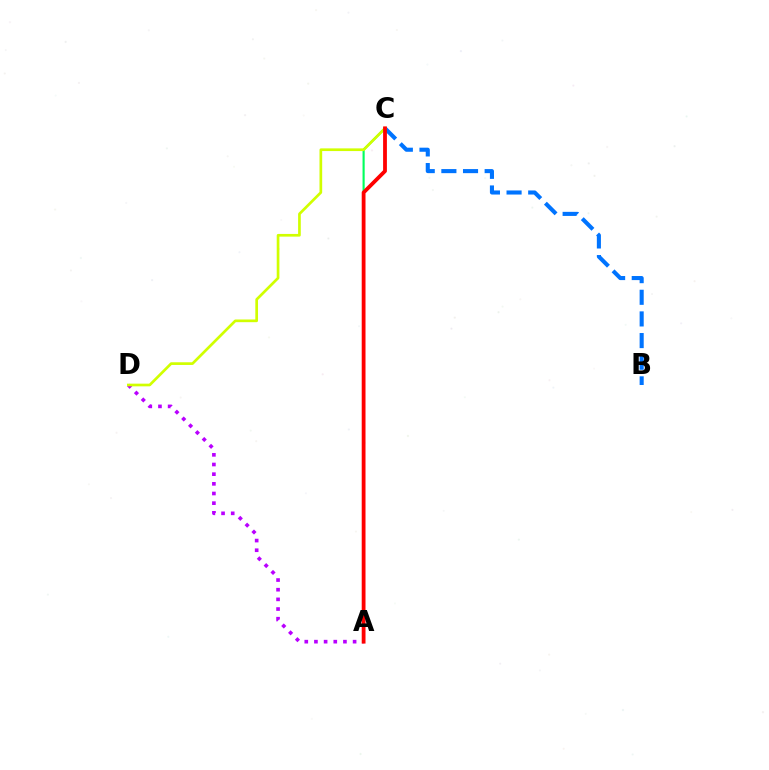{('A', 'D'): [{'color': '#b900ff', 'line_style': 'dotted', 'thickness': 2.63}], ('B', 'C'): [{'color': '#0074ff', 'line_style': 'dashed', 'thickness': 2.94}], ('A', 'C'): [{'color': '#00ff5c', 'line_style': 'solid', 'thickness': 1.54}, {'color': '#ff0000', 'line_style': 'solid', 'thickness': 2.73}], ('C', 'D'): [{'color': '#d1ff00', 'line_style': 'solid', 'thickness': 1.94}]}